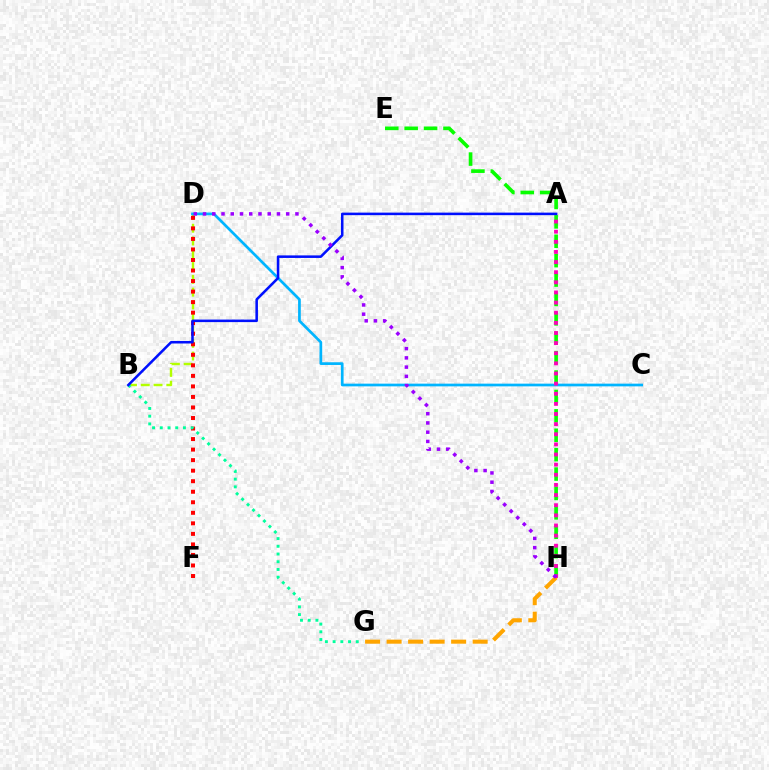{('G', 'H'): [{'color': '#ffa500', 'line_style': 'dashed', 'thickness': 2.92}], ('B', 'D'): [{'color': '#b3ff00', 'line_style': 'dashed', 'thickness': 1.74}], ('C', 'D'): [{'color': '#00b5ff', 'line_style': 'solid', 'thickness': 1.95}], ('E', 'H'): [{'color': '#08ff00', 'line_style': 'dashed', 'thickness': 2.64}], ('D', 'F'): [{'color': '#ff0000', 'line_style': 'dotted', 'thickness': 2.86}], ('B', 'G'): [{'color': '#00ff9d', 'line_style': 'dotted', 'thickness': 2.1}], ('A', 'H'): [{'color': '#ff00bd', 'line_style': 'dotted', 'thickness': 2.75}], ('A', 'B'): [{'color': '#0010ff', 'line_style': 'solid', 'thickness': 1.83}], ('D', 'H'): [{'color': '#9b00ff', 'line_style': 'dotted', 'thickness': 2.51}]}